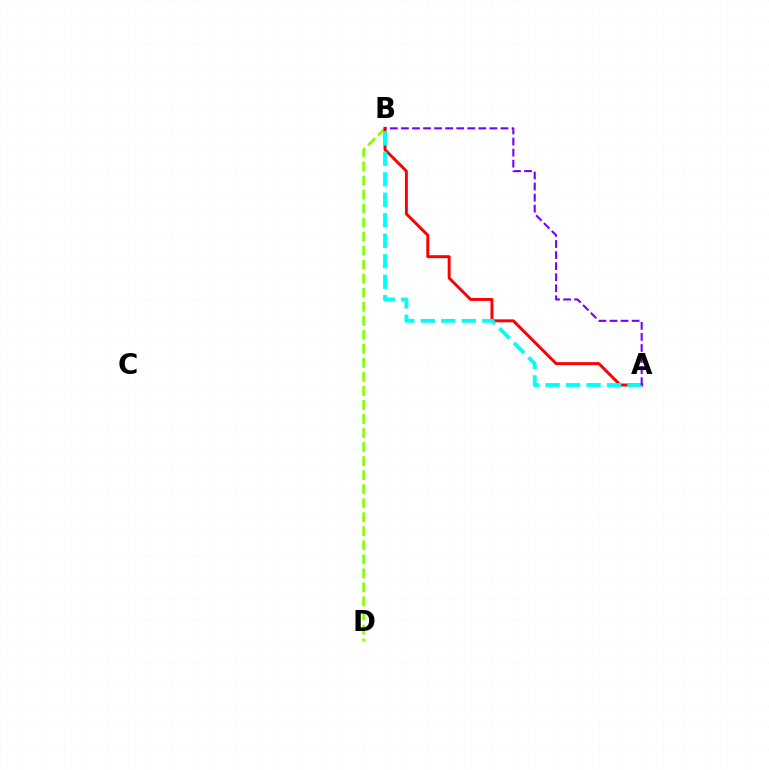{('B', 'D'): [{'color': '#84ff00', 'line_style': 'dashed', 'thickness': 1.91}], ('A', 'B'): [{'color': '#ff0000', 'line_style': 'solid', 'thickness': 2.12}, {'color': '#00fff6', 'line_style': 'dashed', 'thickness': 2.78}, {'color': '#7200ff', 'line_style': 'dashed', 'thickness': 1.5}]}